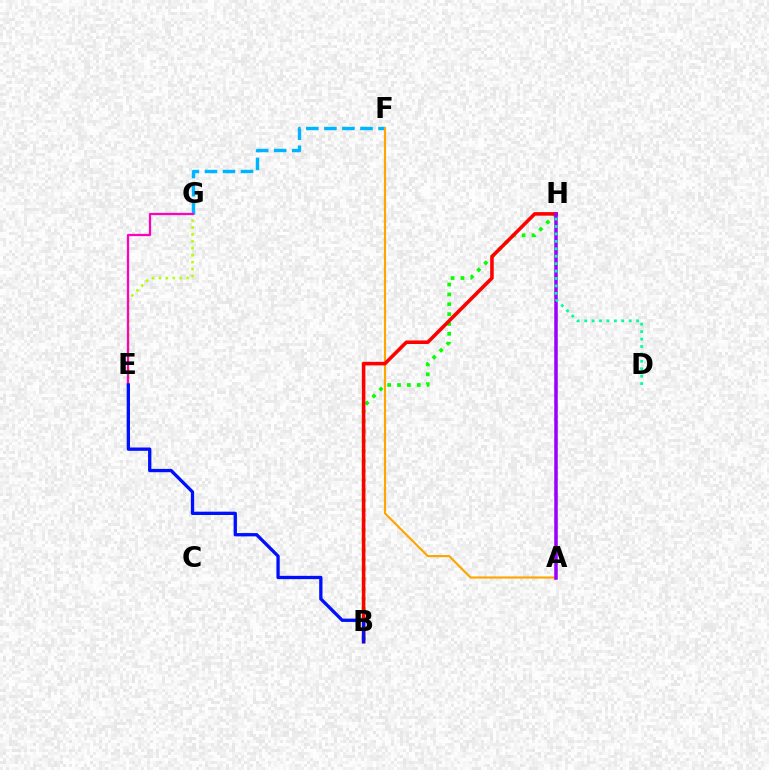{('B', 'H'): [{'color': '#08ff00', 'line_style': 'dotted', 'thickness': 2.68}, {'color': '#ff0000', 'line_style': 'solid', 'thickness': 2.57}], ('F', 'G'): [{'color': '#00b5ff', 'line_style': 'dashed', 'thickness': 2.45}], ('E', 'G'): [{'color': '#b3ff00', 'line_style': 'dotted', 'thickness': 1.88}, {'color': '#ff00bd', 'line_style': 'solid', 'thickness': 1.62}], ('A', 'F'): [{'color': '#ffa500', 'line_style': 'solid', 'thickness': 1.54}], ('A', 'H'): [{'color': '#9b00ff', 'line_style': 'solid', 'thickness': 2.55}], ('D', 'H'): [{'color': '#00ff9d', 'line_style': 'dotted', 'thickness': 2.02}], ('B', 'E'): [{'color': '#0010ff', 'line_style': 'solid', 'thickness': 2.38}]}